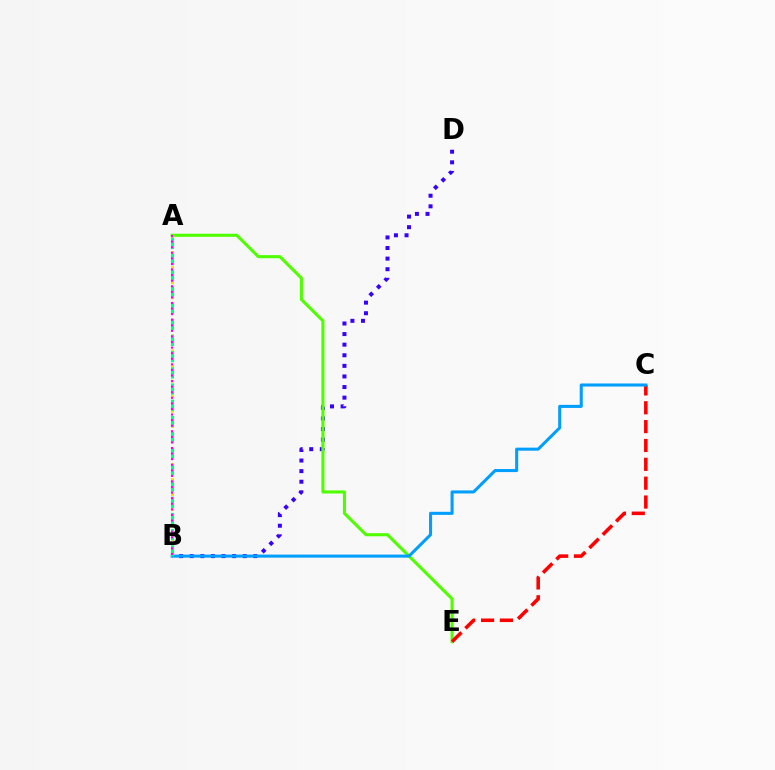{('B', 'D'): [{'color': '#3700ff', 'line_style': 'dotted', 'thickness': 2.88}], ('A', 'B'): [{'color': '#ffd500', 'line_style': 'dotted', 'thickness': 2.06}, {'color': '#00ff86', 'line_style': 'dashed', 'thickness': 2.2}, {'color': '#ff00ed', 'line_style': 'dotted', 'thickness': 1.52}], ('A', 'E'): [{'color': '#4fff00', 'line_style': 'solid', 'thickness': 2.22}], ('C', 'E'): [{'color': '#ff0000', 'line_style': 'dashed', 'thickness': 2.56}], ('B', 'C'): [{'color': '#009eff', 'line_style': 'solid', 'thickness': 2.2}]}